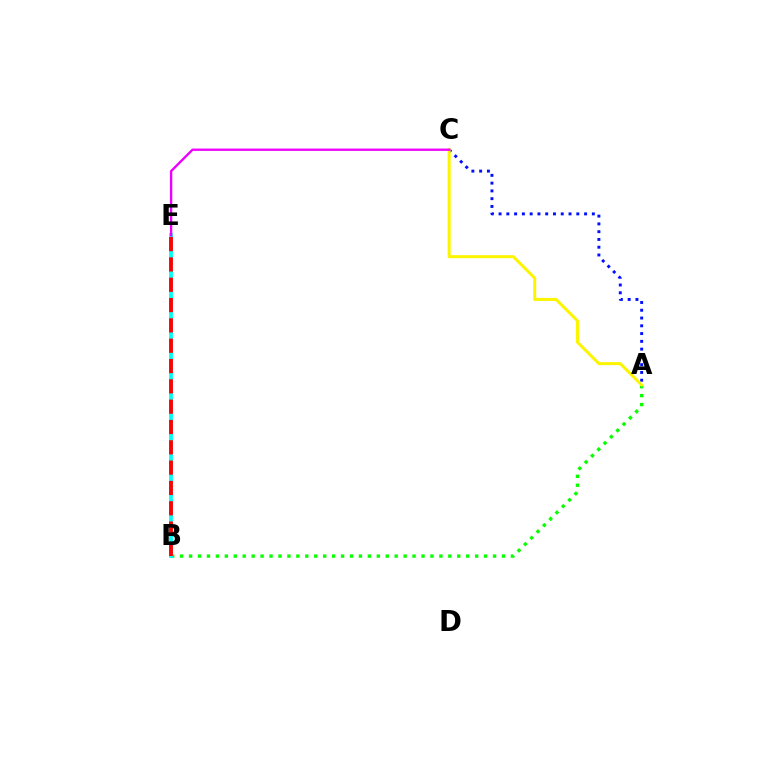{('A', 'B'): [{'color': '#08ff00', 'line_style': 'dotted', 'thickness': 2.43}], ('A', 'C'): [{'color': '#0010ff', 'line_style': 'dotted', 'thickness': 2.11}, {'color': '#fcf500', 'line_style': 'solid', 'thickness': 2.16}], ('B', 'E'): [{'color': '#00fff6', 'line_style': 'solid', 'thickness': 2.74}, {'color': '#ff0000', 'line_style': 'dashed', 'thickness': 2.76}], ('C', 'E'): [{'color': '#ee00ff', 'line_style': 'solid', 'thickness': 1.69}]}